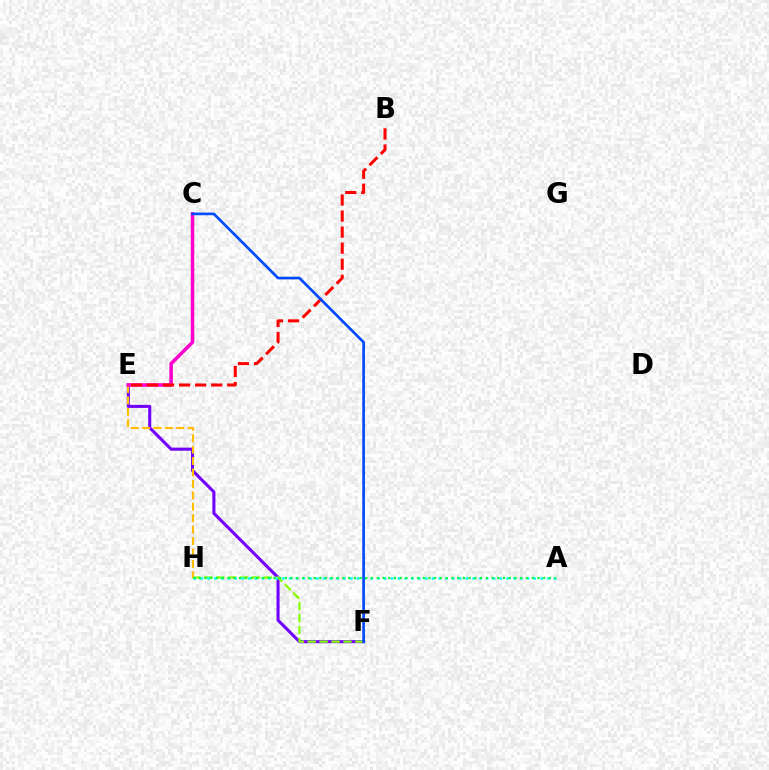{('E', 'F'): [{'color': '#7200ff', 'line_style': 'solid', 'thickness': 2.21}], ('F', 'H'): [{'color': '#84ff00', 'line_style': 'dashed', 'thickness': 1.62}], ('A', 'H'): [{'color': '#00fff6', 'line_style': 'dotted', 'thickness': 1.85}, {'color': '#00ff39', 'line_style': 'dotted', 'thickness': 1.56}], ('E', 'H'): [{'color': '#ffbd00', 'line_style': 'dashed', 'thickness': 1.55}], ('C', 'E'): [{'color': '#ff00cf', 'line_style': 'solid', 'thickness': 2.54}], ('B', 'E'): [{'color': '#ff0000', 'line_style': 'dashed', 'thickness': 2.18}], ('C', 'F'): [{'color': '#004bff', 'line_style': 'solid', 'thickness': 1.93}]}